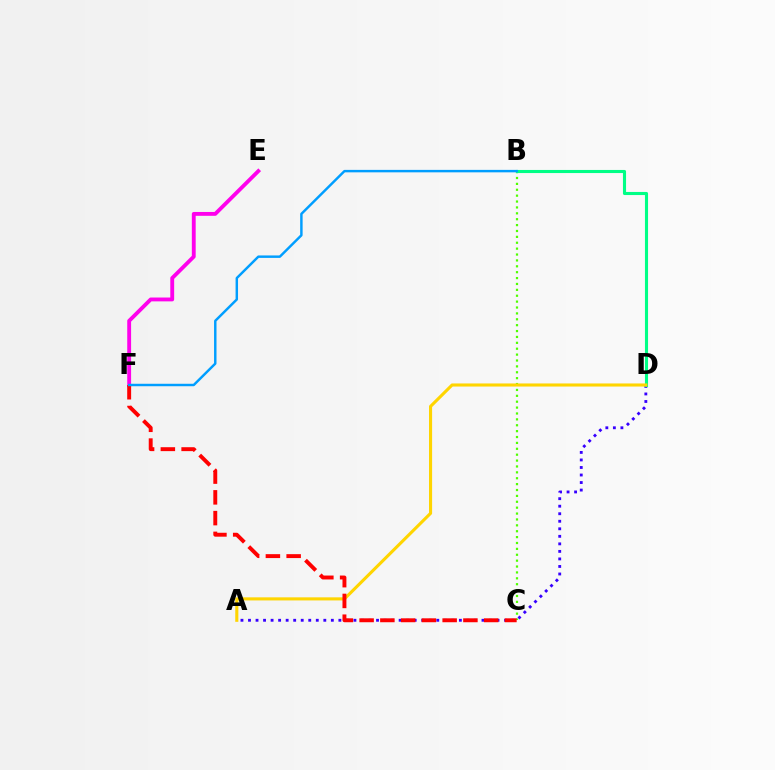{('E', 'F'): [{'color': '#ff00ed', 'line_style': 'solid', 'thickness': 2.77}], ('B', 'C'): [{'color': '#4fff00', 'line_style': 'dotted', 'thickness': 1.6}], ('A', 'D'): [{'color': '#3700ff', 'line_style': 'dotted', 'thickness': 2.05}, {'color': '#ffd500', 'line_style': 'solid', 'thickness': 2.23}], ('B', 'D'): [{'color': '#00ff86', 'line_style': 'solid', 'thickness': 2.23}], ('C', 'F'): [{'color': '#ff0000', 'line_style': 'dashed', 'thickness': 2.82}], ('B', 'F'): [{'color': '#009eff', 'line_style': 'solid', 'thickness': 1.77}]}